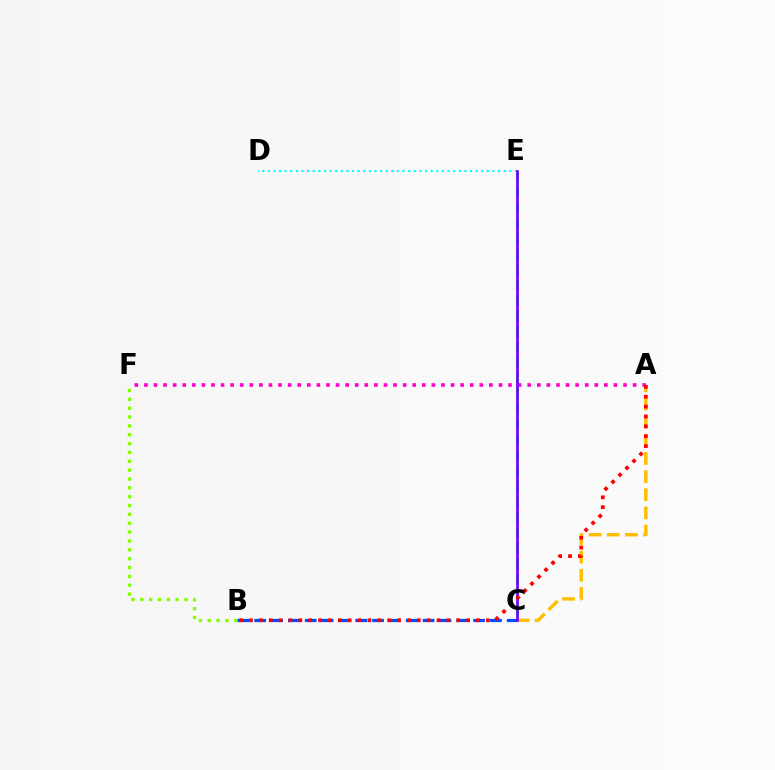{('A', 'C'): [{'color': '#ffbd00', 'line_style': 'dashed', 'thickness': 2.46}], ('C', 'E'): [{'color': '#00ff39', 'line_style': 'dashed', 'thickness': 2.1}, {'color': '#7200ff', 'line_style': 'solid', 'thickness': 1.93}], ('A', 'F'): [{'color': '#ff00cf', 'line_style': 'dotted', 'thickness': 2.6}], ('D', 'E'): [{'color': '#00fff6', 'line_style': 'dotted', 'thickness': 1.53}], ('B', 'F'): [{'color': '#84ff00', 'line_style': 'dotted', 'thickness': 2.4}], ('B', 'C'): [{'color': '#004bff', 'line_style': 'dashed', 'thickness': 2.29}], ('A', 'B'): [{'color': '#ff0000', 'line_style': 'dotted', 'thickness': 2.68}]}